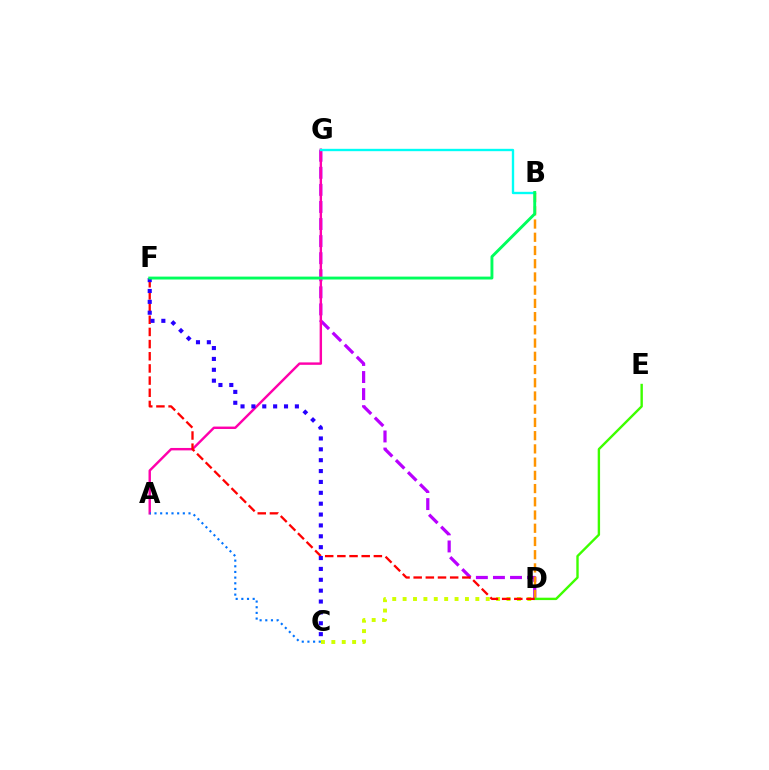{('D', 'G'): [{'color': '#b900ff', 'line_style': 'dashed', 'thickness': 2.32}], ('B', 'D'): [{'color': '#ff9400', 'line_style': 'dashed', 'thickness': 1.8}], ('C', 'D'): [{'color': '#d1ff00', 'line_style': 'dotted', 'thickness': 2.82}], ('A', 'G'): [{'color': '#ff00ac', 'line_style': 'solid', 'thickness': 1.74}], ('D', 'E'): [{'color': '#3dff00', 'line_style': 'solid', 'thickness': 1.72}], ('D', 'F'): [{'color': '#ff0000', 'line_style': 'dashed', 'thickness': 1.65}], ('B', 'G'): [{'color': '#00fff6', 'line_style': 'solid', 'thickness': 1.7}], ('C', 'F'): [{'color': '#2500ff', 'line_style': 'dotted', 'thickness': 2.95}], ('B', 'F'): [{'color': '#00ff5c', 'line_style': 'solid', 'thickness': 2.08}], ('A', 'C'): [{'color': '#0074ff', 'line_style': 'dotted', 'thickness': 1.54}]}